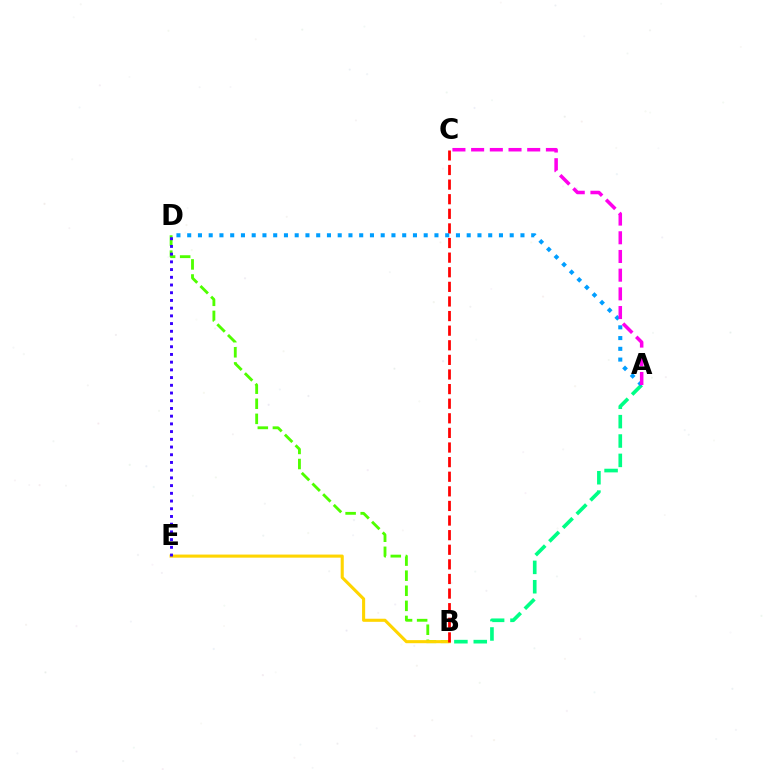{('B', 'D'): [{'color': '#4fff00', 'line_style': 'dashed', 'thickness': 2.05}], ('B', 'E'): [{'color': '#ffd500', 'line_style': 'solid', 'thickness': 2.22}], ('A', 'B'): [{'color': '#00ff86', 'line_style': 'dashed', 'thickness': 2.63}], ('B', 'C'): [{'color': '#ff0000', 'line_style': 'dashed', 'thickness': 1.98}], ('D', 'E'): [{'color': '#3700ff', 'line_style': 'dotted', 'thickness': 2.1}], ('A', 'D'): [{'color': '#009eff', 'line_style': 'dotted', 'thickness': 2.92}], ('A', 'C'): [{'color': '#ff00ed', 'line_style': 'dashed', 'thickness': 2.54}]}